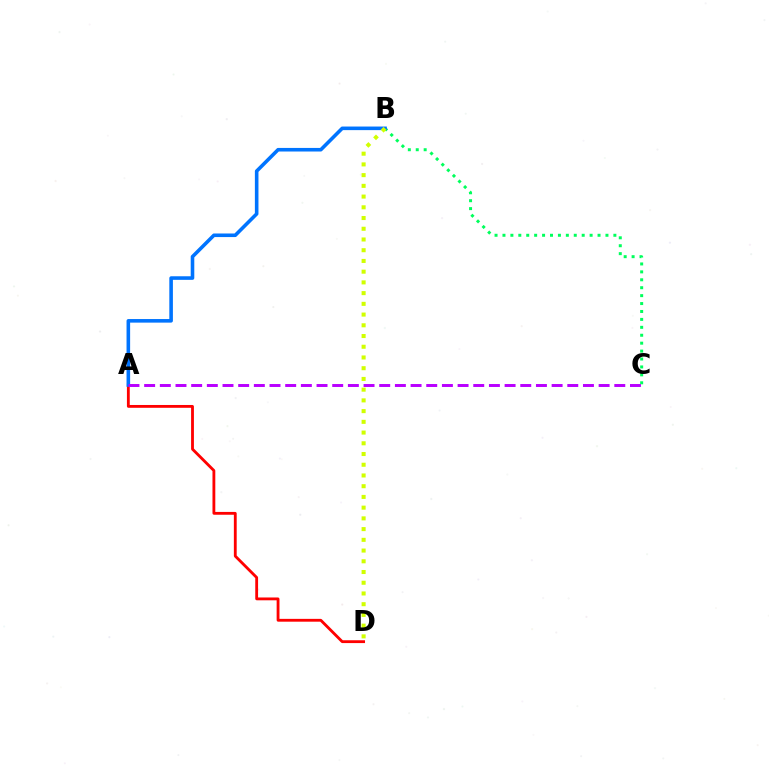{('A', 'D'): [{'color': '#ff0000', 'line_style': 'solid', 'thickness': 2.03}], ('B', 'C'): [{'color': '#00ff5c', 'line_style': 'dotted', 'thickness': 2.15}], ('A', 'B'): [{'color': '#0074ff', 'line_style': 'solid', 'thickness': 2.58}], ('B', 'D'): [{'color': '#d1ff00', 'line_style': 'dotted', 'thickness': 2.91}], ('A', 'C'): [{'color': '#b900ff', 'line_style': 'dashed', 'thickness': 2.13}]}